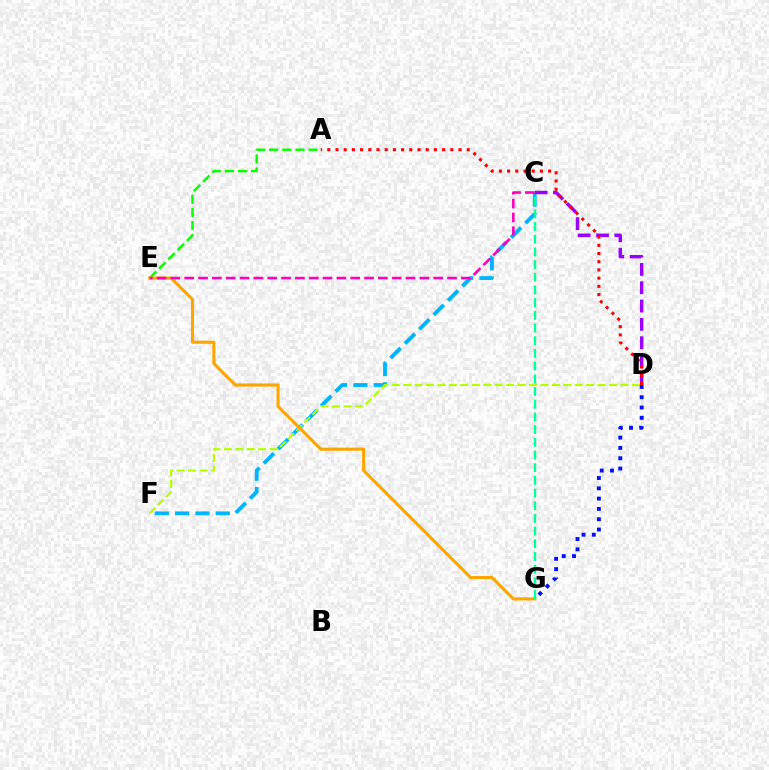{('C', 'F'): [{'color': '#00b5ff', 'line_style': 'dashed', 'thickness': 2.76}], ('C', 'D'): [{'color': '#9b00ff', 'line_style': 'dashed', 'thickness': 2.49}], ('D', 'F'): [{'color': '#b3ff00', 'line_style': 'dashed', 'thickness': 1.55}], ('A', 'E'): [{'color': '#08ff00', 'line_style': 'dashed', 'thickness': 1.78}], ('E', 'G'): [{'color': '#ffa500', 'line_style': 'solid', 'thickness': 2.23}], ('C', 'E'): [{'color': '#ff00bd', 'line_style': 'dashed', 'thickness': 1.88}], ('A', 'D'): [{'color': '#ff0000', 'line_style': 'dotted', 'thickness': 2.23}], ('D', 'G'): [{'color': '#0010ff', 'line_style': 'dotted', 'thickness': 2.8}], ('C', 'G'): [{'color': '#00ff9d', 'line_style': 'dashed', 'thickness': 1.72}]}